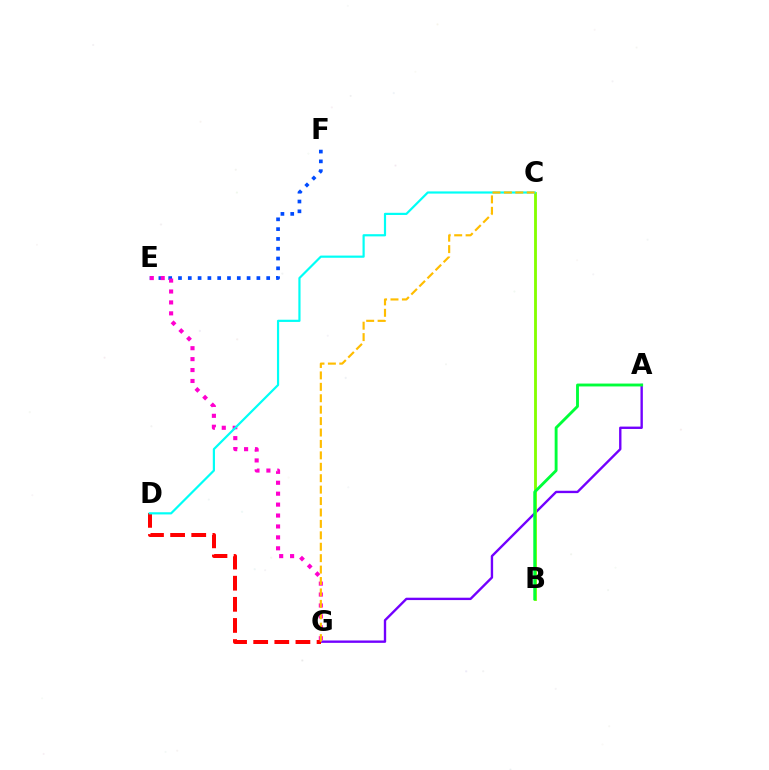{('A', 'G'): [{'color': '#7200ff', 'line_style': 'solid', 'thickness': 1.71}], ('E', 'F'): [{'color': '#004bff', 'line_style': 'dotted', 'thickness': 2.66}], ('E', 'G'): [{'color': '#ff00cf', 'line_style': 'dotted', 'thickness': 2.97}], ('B', 'C'): [{'color': '#84ff00', 'line_style': 'solid', 'thickness': 2.05}], ('D', 'G'): [{'color': '#ff0000', 'line_style': 'dashed', 'thickness': 2.87}], ('C', 'D'): [{'color': '#00fff6', 'line_style': 'solid', 'thickness': 1.58}], ('A', 'B'): [{'color': '#00ff39', 'line_style': 'solid', 'thickness': 2.07}], ('C', 'G'): [{'color': '#ffbd00', 'line_style': 'dashed', 'thickness': 1.55}]}